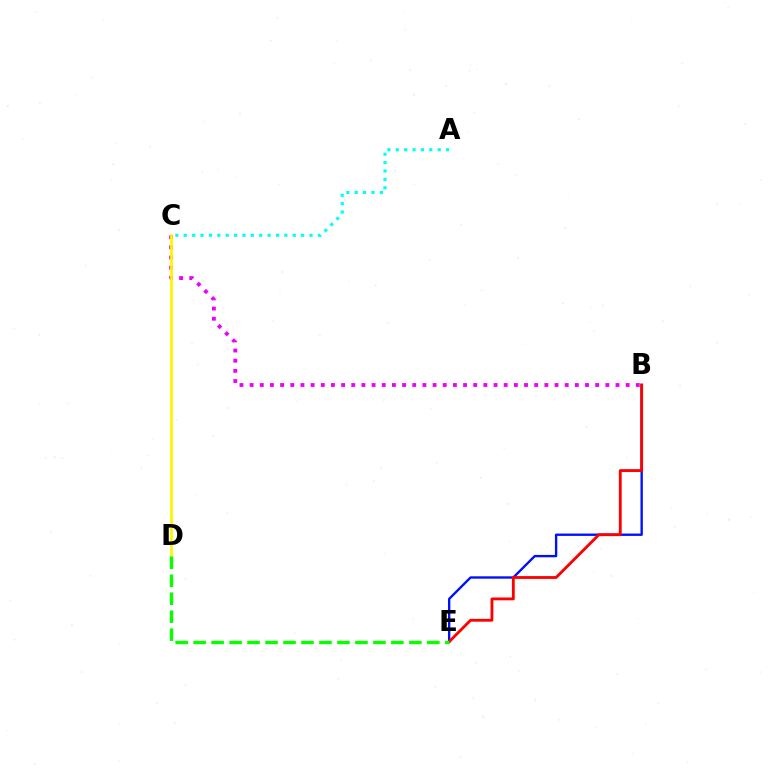{('B', 'C'): [{'color': '#ee00ff', 'line_style': 'dotted', 'thickness': 2.76}], ('B', 'E'): [{'color': '#0010ff', 'line_style': 'solid', 'thickness': 1.7}, {'color': '#ff0000', 'line_style': 'solid', 'thickness': 2.04}], ('C', 'D'): [{'color': '#fcf500', 'line_style': 'solid', 'thickness': 1.97}], ('A', 'C'): [{'color': '#00fff6', 'line_style': 'dotted', 'thickness': 2.28}], ('D', 'E'): [{'color': '#08ff00', 'line_style': 'dashed', 'thickness': 2.44}]}